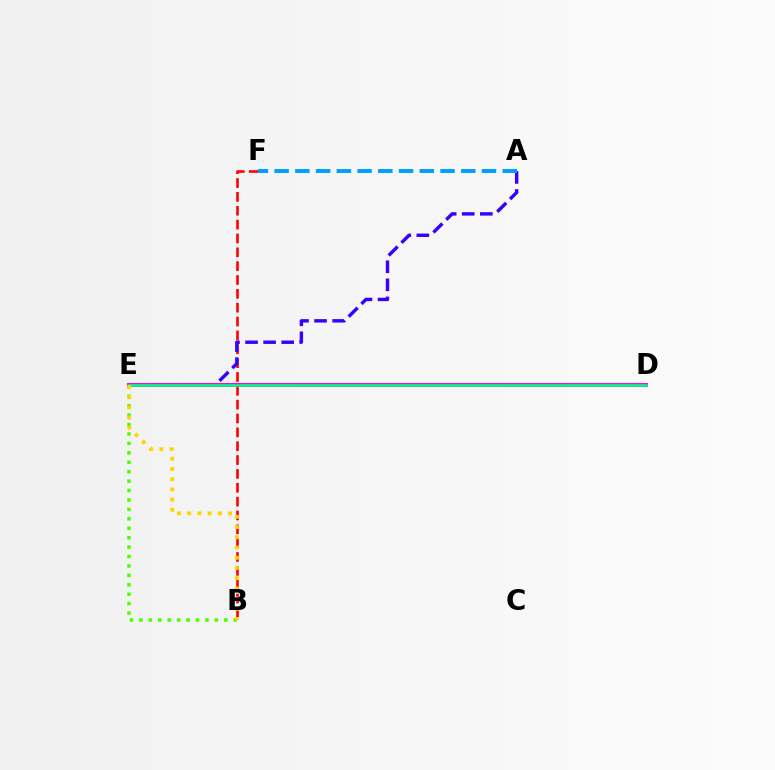{('B', 'F'): [{'color': '#ff0000', 'line_style': 'dashed', 'thickness': 1.88}], ('A', 'E'): [{'color': '#3700ff', 'line_style': 'dashed', 'thickness': 2.46}], ('B', 'E'): [{'color': '#4fff00', 'line_style': 'dotted', 'thickness': 2.56}, {'color': '#ffd500', 'line_style': 'dotted', 'thickness': 2.78}], ('D', 'E'): [{'color': '#ff00ed', 'line_style': 'solid', 'thickness': 2.87}, {'color': '#00ff86', 'line_style': 'solid', 'thickness': 1.89}], ('A', 'F'): [{'color': '#009eff', 'line_style': 'dashed', 'thickness': 2.82}]}